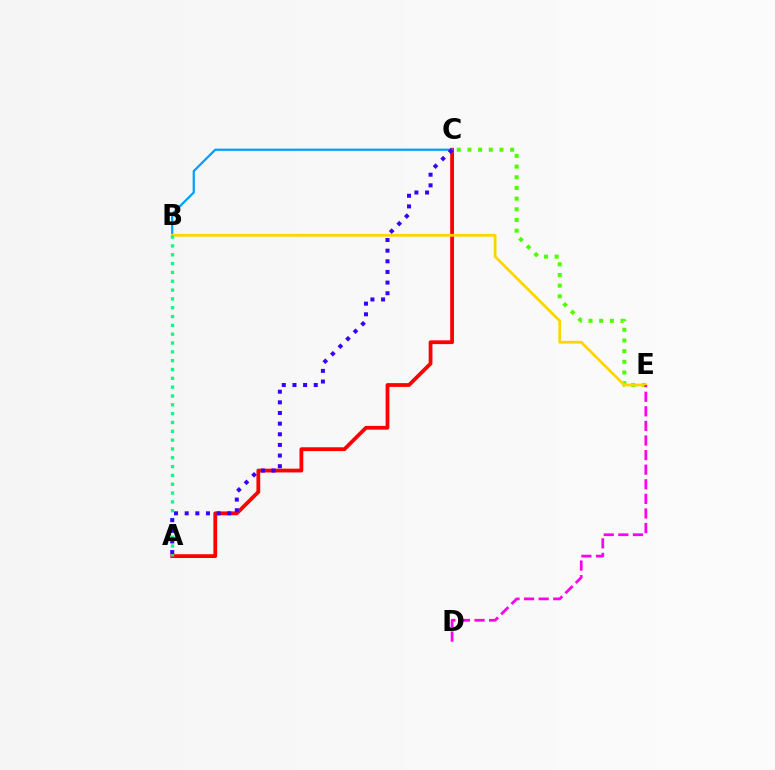{('A', 'C'): [{'color': '#ff0000', 'line_style': 'solid', 'thickness': 2.72}, {'color': '#3700ff', 'line_style': 'dotted', 'thickness': 2.89}], ('B', 'C'): [{'color': '#009eff', 'line_style': 'solid', 'thickness': 1.6}], ('C', 'E'): [{'color': '#4fff00', 'line_style': 'dotted', 'thickness': 2.9}], ('B', 'E'): [{'color': '#ffd500', 'line_style': 'solid', 'thickness': 1.98}], ('A', 'B'): [{'color': '#00ff86', 'line_style': 'dotted', 'thickness': 2.4}], ('D', 'E'): [{'color': '#ff00ed', 'line_style': 'dashed', 'thickness': 1.98}]}